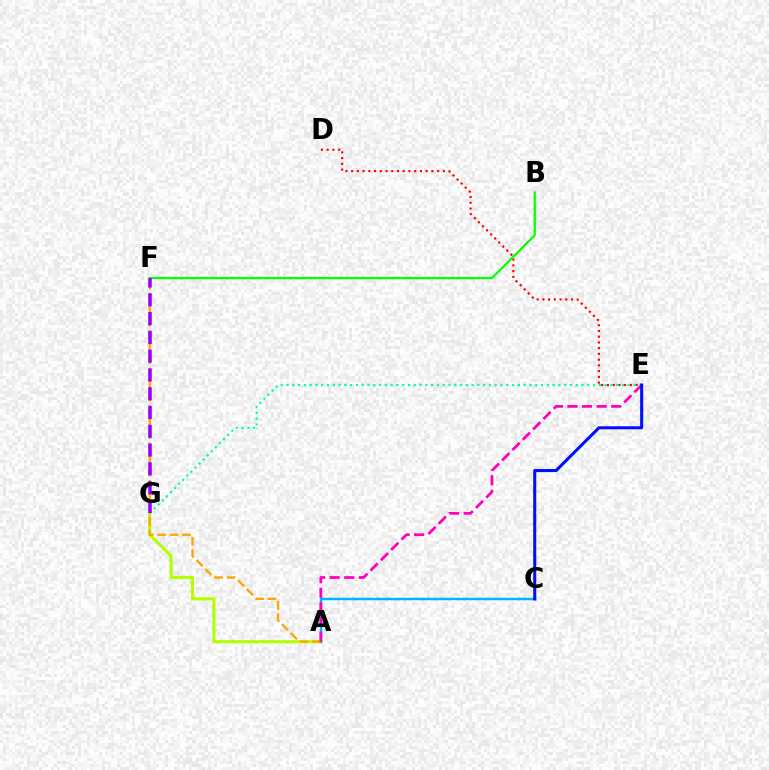{('D', 'E'): [{'color': '#ff0000', 'line_style': 'dotted', 'thickness': 1.56}], ('B', 'F'): [{'color': '#08ff00', 'line_style': 'solid', 'thickness': 1.64}], ('A', 'G'): [{'color': '#b3ff00', 'line_style': 'solid', 'thickness': 2.22}], ('A', 'C'): [{'color': '#00b5ff', 'line_style': 'solid', 'thickness': 1.79}], ('A', 'F'): [{'color': '#ffa500', 'line_style': 'dashed', 'thickness': 1.69}], ('A', 'E'): [{'color': '#ff00bd', 'line_style': 'dashed', 'thickness': 1.98}], ('E', 'G'): [{'color': '#00ff9d', 'line_style': 'dotted', 'thickness': 1.57}], ('F', 'G'): [{'color': '#9b00ff', 'line_style': 'dashed', 'thickness': 2.55}], ('C', 'E'): [{'color': '#0010ff', 'line_style': 'solid', 'thickness': 2.21}]}